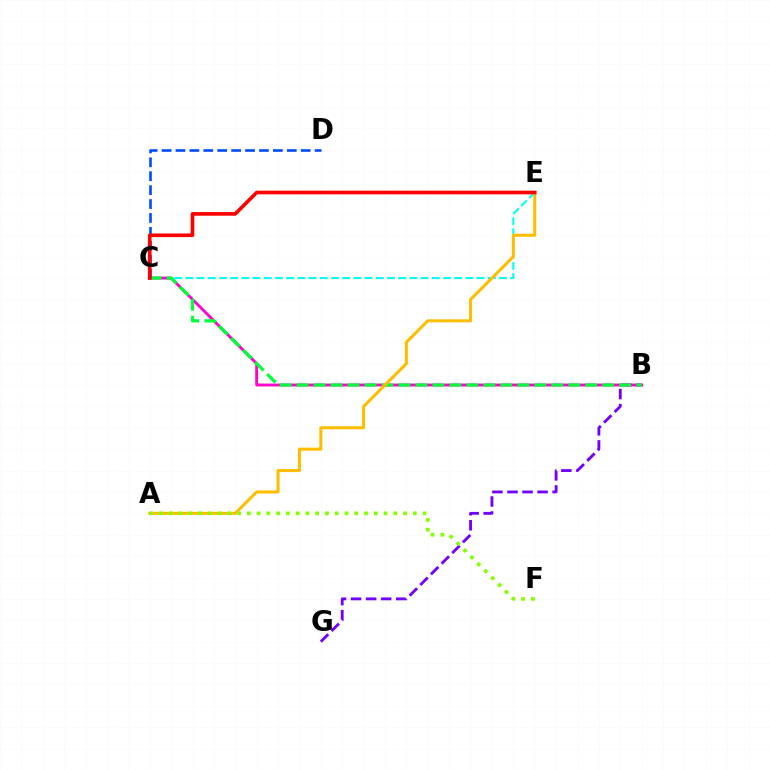{('B', 'G'): [{'color': '#7200ff', 'line_style': 'dashed', 'thickness': 2.04}], ('C', 'E'): [{'color': '#00fff6', 'line_style': 'dashed', 'thickness': 1.52}, {'color': '#ff0000', 'line_style': 'solid', 'thickness': 2.62}], ('B', 'C'): [{'color': '#ff00cf', 'line_style': 'solid', 'thickness': 2.06}, {'color': '#00ff39', 'line_style': 'dashed', 'thickness': 2.31}], ('C', 'D'): [{'color': '#004bff', 'line_style': 'dashed', 'thickness': 1.89}], ('A', 'E'): [{'color': '#ffbd00', 'line_style': 'solid', 'thickness': 2.19}], ('A', 'F'): [{'color': '#84ff00', 'line_style': 'dotted', 'thickness': 2.65}]}